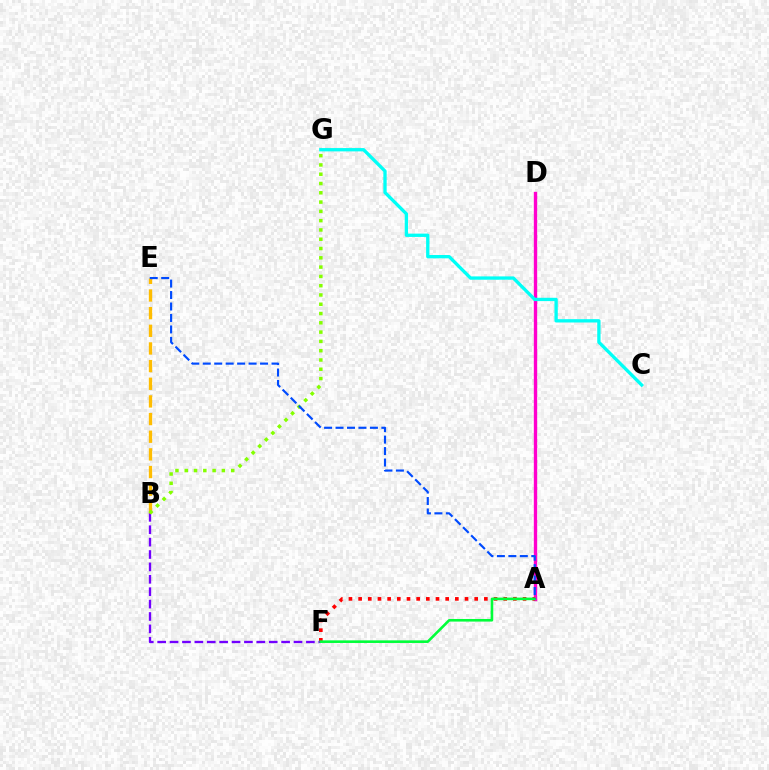{('A', 'D'): [{'color': '#ff00cf', 'line_style': 'solid', 'thickness': 2.41}], ('A', 'F'): [{'color': '#ff0000', 'line_style': 'dotted', 'thickness': 2.63}, {'color': '#00ff39', 'line_style': 'solid', 'thickness': 1.88}], ('B', 'F'): [{'color': '#7200ff', 'line_style': 'dashed', 'thickness': 1.68}], ('B', 'E'): [{'color': '#ffbd00', 'line_style': 'dashed', 'thickness': 2.4}], ('C', 'G'): [{'color': '#00fff6', 'line_style': 'solid', 'thickness': 2.39}], ('B', 'G'): [{'color': '#84ff00', 'line_style': 'dotted', 'thickness': 2.52}], ('A', 'E'): [{'color': '#004bff', 'line_style': 'dashed', 'thickness': 1.56}]}